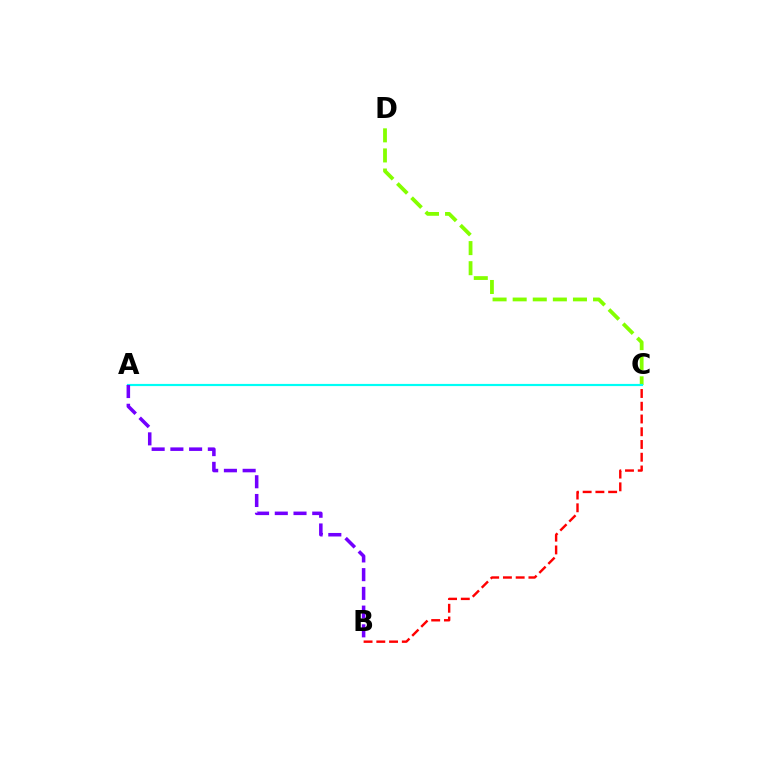{('C', 'D'): [{'color': '#84ff00', 'line_style': 'dashed', 'thickness': 2.73}], ('B', 'C'): [{'color': '#ff0000', 'line_style': 'dashed', 'thickness': 1.73}], ('A', 'C'): [{'color': '#00fff6', 'line_style': 'solid', 'thickness': 1.57}], ('A', 'B'): [{'color': '#7200ff', 'line_style': 'dashed', 'thickness': 2.54}]}